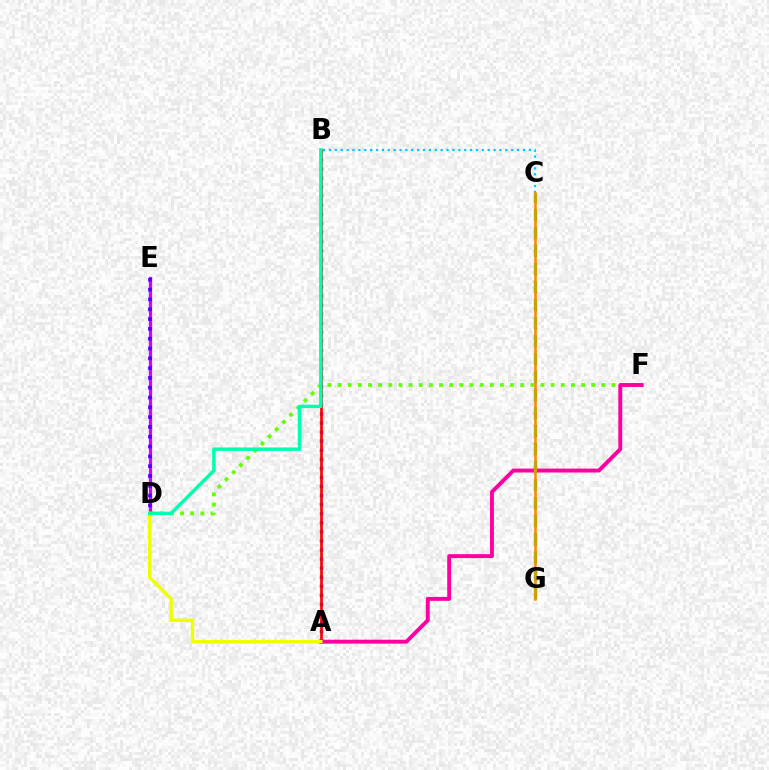{('A', 'B'): [{'color': '#003fff', 'line_style': 'dotted', 'thickness': 2.46}, {'color': '#ff0000', 'line_style': 'solid', 'thickness': 1.93}], ('B', 'C'): [{'color': '#00c7ff', 'line_style': 'dotted', 'thickness': 1.6}], ('D', 'F'): [{'color': '#66ff00', 'line_style': 'dotted', 'thickness': 2.76}], ('A', 'F'): [{'color': '#ff00a0', 'line_style': 'solid', 'thickness': 2.82}], ('D', 'E'): [{'color': '#d600ff', 'line_style': 'solid', 'thickness': 2.35}, {'color': '#4f00ff', 'line_style': 'dotted', 'thickness': 2.66}], ('C', 'G'): [{'color': '#00ff27', 'line_style': 'dashed', 'thickness': 2.45}, {'color': '#ff8800', 'line_style': 'solid', 'thickness': 1.85}], ('A', 'D'): [{'color': '#eeff00', 'line_style': 'solid', 'thickness': 2.44}], ('B', 'D'): [{'color': '#00ffaf', 'line_style': 'solid', 'thickness': 2.46}]}